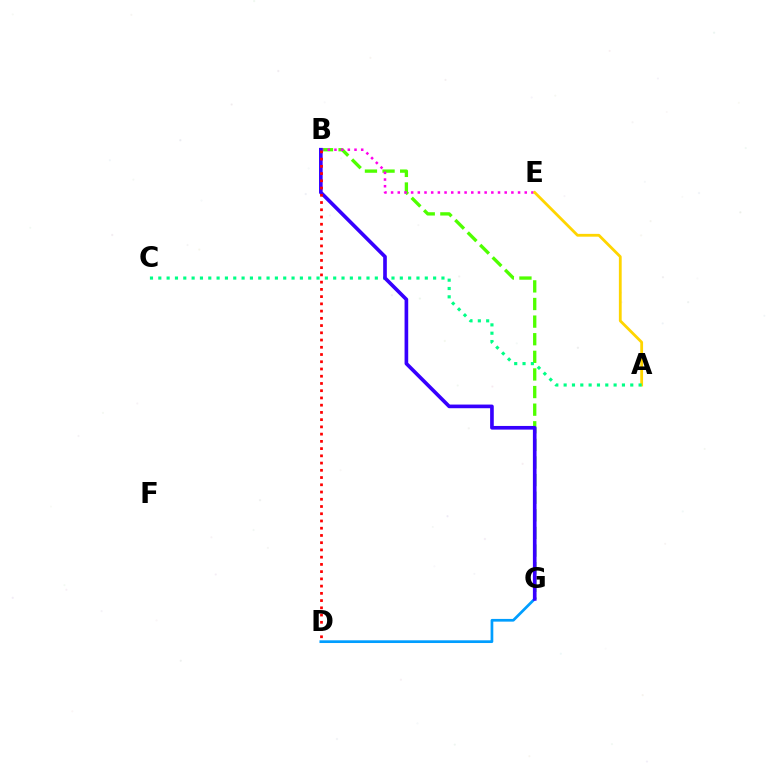{('B', 'G'): [{'color': '#4fff00', 'line_style': 'dashed', 'thickness': 2.39}, {'color': '#3700ff', 'line_style': 'solid', 'thickness': 2.63}], ('B', 'E'): [{'color': '#ff00ed', 'line_style': 'dotted', 'thickness': 1.82}], ('A', 'E'): [{'color': '#ffd500', 'line_style': 'solid', 'thickness': 2.02}], ('D', 'G'): [{'color': '#009eff', 'line_style': 'solid', 'thickness': 1.95}], ('A', 'C'): [{'color': '#00ff86', 'line_style': 'dotted', 'thickness': 2.26}], ('B', 'D'): [{'color': '#ff0000', 'line_style': 'dotted', 'thickness': 1.97}]}